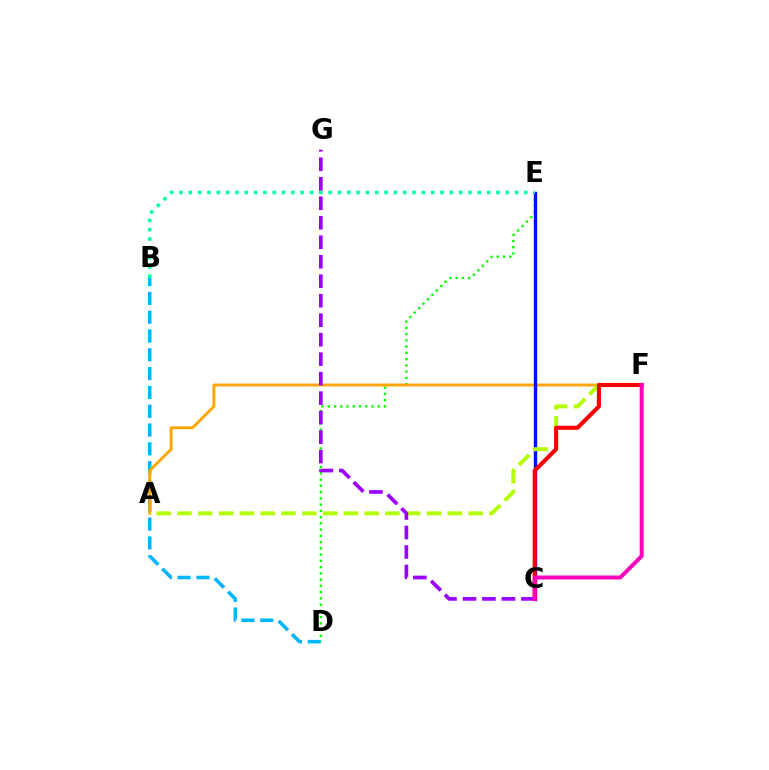{('B', 'D'): [{'color': '#00b5ff', 'line_style': 'dashed', 'thickness': 2.56}], ('D', 'E'): [{'color': '#08ff00', 'line_style': 'dotted', 'thickness': 1.7}], ('A', 'F'): [{'color': '#ffa500', 'line_style': 'solid', 'thickness': 2.1}, {'color': '#b3ff00', 'line_style': 'dashed', 'thickness': 2.82}], ('C', 'E'): [{'color': '#0010ff', 'line_style': 'solid', 'thickness': 2.45}], ('B', 'E'): [{'color': '#00ff9d', 'line_style': 'dotted', 'thickness': 2.53}], ('C', 'F'): [{'color': '#ff0000', 'line_style': 'solid', 'thickness': 2.96}, {'color': '#ff00bd', 'line_style': 'solid', 'thickness': 2.85}], ('C', 'G'): [{'color': '#9b00ff', 'line_style': 'dashed', 'thickness': 2.65}]}